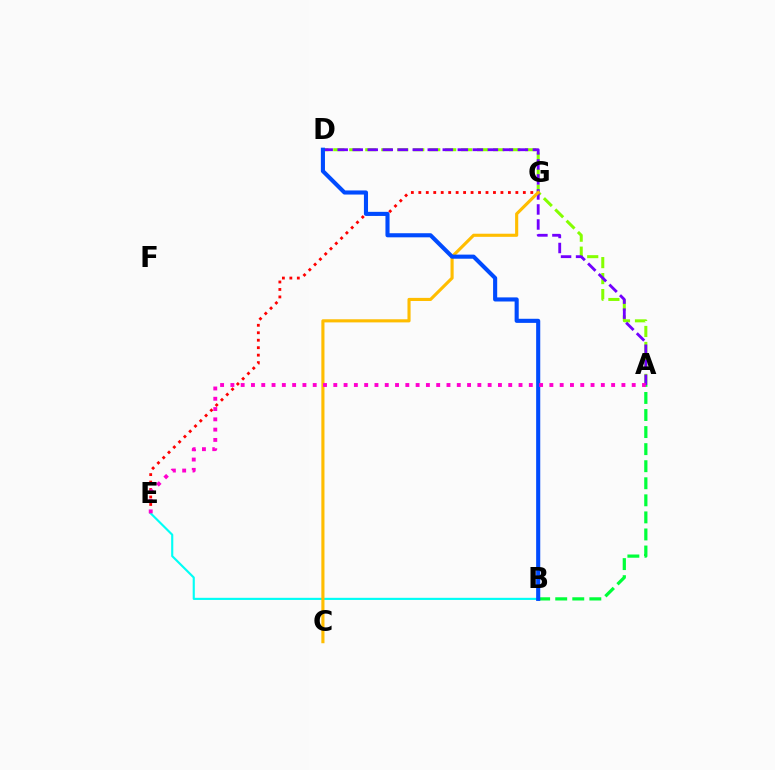{('E', 'G'): [{'color': '#ff0000', 'line_style': 'dotted', 'thickness': 2.03}], ('A', 'B'): [{'color': '#00ff39', 'line_style': 'dashed', 'thickness': 2.32}], ('A', 'D'): [{'color': '#84ff00', 'line_style': 'dashed', 'thickness': 2.17}, {'color': '#7200ff', 'line_style': 'dashed', 'thickness': 2.04}], ('B', 'E'): [{'color': '#00fff6', 'line_style': 'solid', 'thickness': 1.54}], ('C', 'G'): [{'color': '#ffbd00', 'line_style': 'solid', 'thickness': 2.25}], ('B', 'D'): [{'color': '#004bff', 'line_style': 'solid', 'thickness': 2.95}], ('A', 'E'): [{'color': '#ff00cf', 'line_style': 'dotted', 'thickness': 2.8}]}